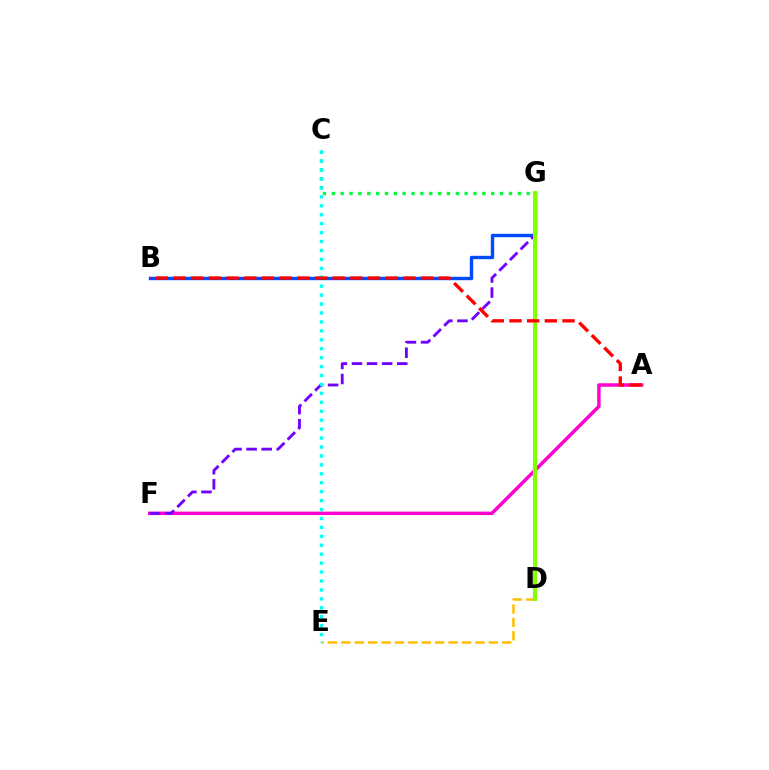{('B', 'G'): [{'color': '#004bff', 'line_style': 'solid', 'thickness': 2.45}], ('A', 'F'): [{'color': '#ff00cf', 'line_style': 'solid', 'thickness': 2.49}], ('D', 'E'): [{'color': '#ffbd00', 'line_style': 'dashed', 'thickness': 1.82}], ('F', 'G'): [{'color': '#7200ff', 'line_style': 'dashed', 'thickness': 2.05}], ('D', 'G'): [{'color': '#84ff00', 'line_style': 'solid', 'thickness': 2.94}], ('C', 'G'): [{'color': '#00ff39', 'line_style': 'dotted', 'thickness': 2.41}], ('C', 'E'): [{'color': '#00fff6', 'line_style': 'dotted', 'thickness': 2.43}], ('A', 'B'): [{'color': '#ff0000', 'line_style': 'dashed', 'thickness': 2.4}]}